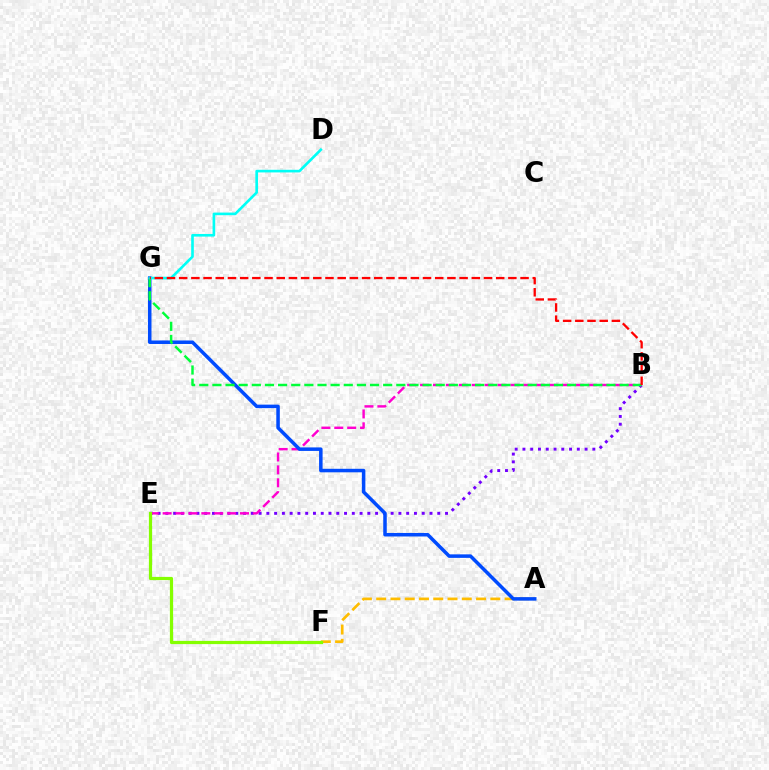{('B', 'E'): [{'color': '#7200ff', 'line_style': 'dotted', 'thickness': 2.11}, {'color': '#ff00cf', 'line_style': 'dashed', 'thickness': 1.75}], ('A', 'F'): [{'color': '#ffbd00', 'line_style': 'dashed', 'thickness': 1.94}], ('A', 'G'): [{'color': '#004bff', 'line_style': 'solid', 'thickness': 2.53}], ('E', 'F'): [{'color': '#84ff00', 'line_style': 'solid', 'thickness': 2.31}], ('B', 'G'): [{'color': '#00ff39', 'line_style': 'dashed', 'thickness': 1.78}, {'color': '#ff0000', 'line_style': 'dashed', 'thickness': 1.66}], ('D', 'G'): [{'color': '#00fff6', 'line_style': 'solid', 'thickness': 1.89}]}